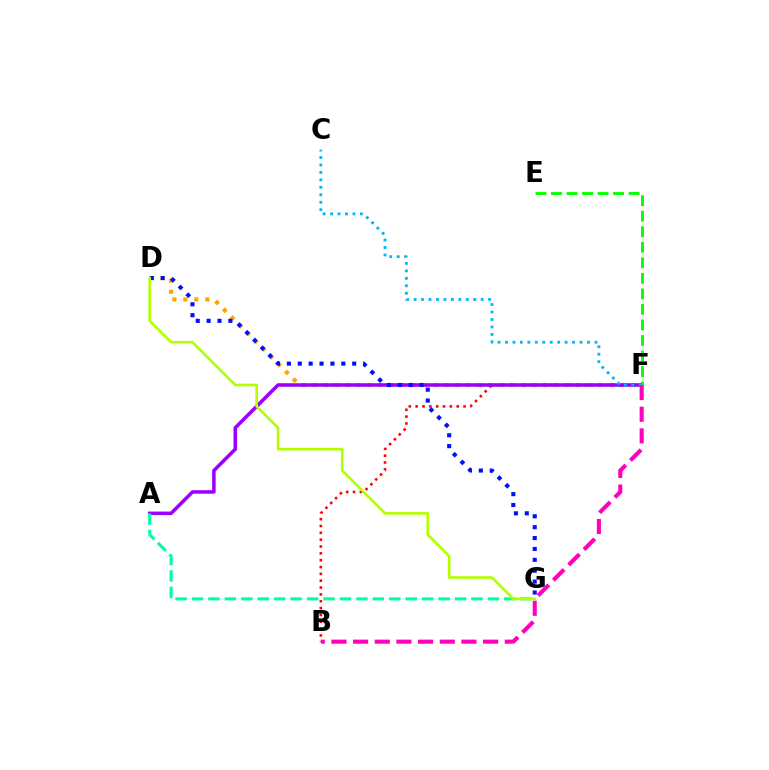{('D', 'F'): [{'color': '#ffa500', 'line_style': 'dotted', 'thickness': 2.98}], ('B', 'F'): [{'color': '#ff0000', 'line_style': 'dotted', 'thickness': 1.86}, {'color': '#ff00bd', 'line_style': 'dashed', 'thickness': 2.94}], ('A', 'F'): [{'color': '#9b00ff', 'line_style': 'solid', 'thickness': 2.55}], ('D', 'G'): [{'color': '#0010ff', 'line_style': 'dotted', 'thickness': 2.96}, {'color': '#b3ff00', 'line_style': 'solid', 'thickness': 1.9}], ('A', 'G'): [{'color': '#00ff9d', 'line_style': 'dashed', 'thickness': 2.23}], ('E', 'F'): [{'color': '#08ff00', 'line_style': 'dashed', 'thickness': 2.11}], ('C', 'F'): [{'color': '#00b5ff', 'line_style': 'dotted', 'thickness': 2.03}]}